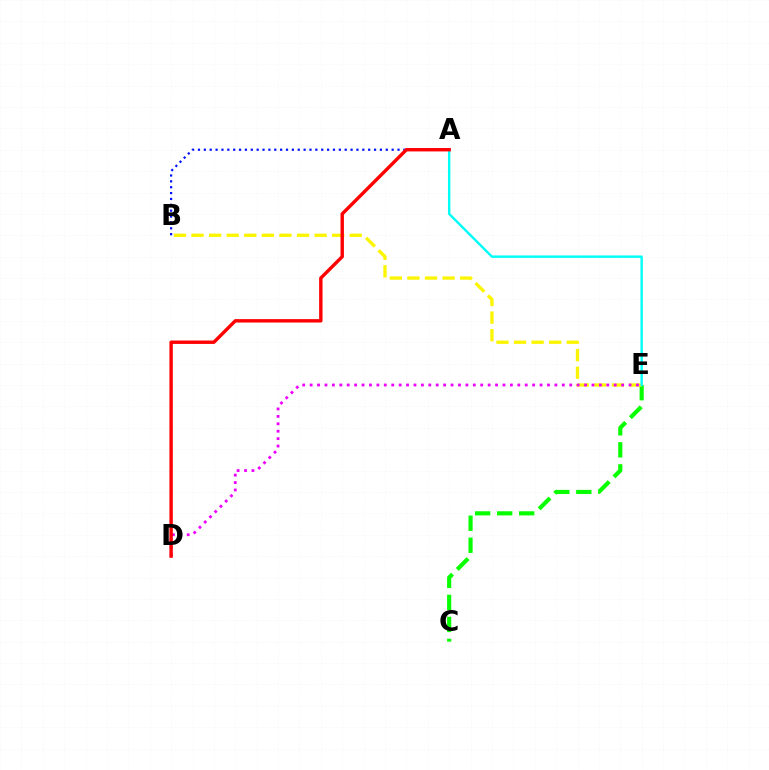{('A', 'B'): [{'color': '#0010ff', 'line_style': 'dotted', 'thickness': 1.59}], ('C', 'E'): [{'color': '#08ff00', 'line_style': 'dashed', 'thickness': 2.99}], ('B', 'E'): [{'color': '#fcf500', 'line_style': 'dashed', 'thickness': 2.39}], ('A', 'E'): [{'color': '#00fff6', 'line_style': 'solid', 'thickness': 1.74}], ('D', 'E'): [{'color': '#ee00ff', 'line_style': 'dotted', 'thickness': 2.02}], ('A', 'D'): [{'color': '#ff0000', 'line_style': 'solid', 'thickness': 2.45}]}